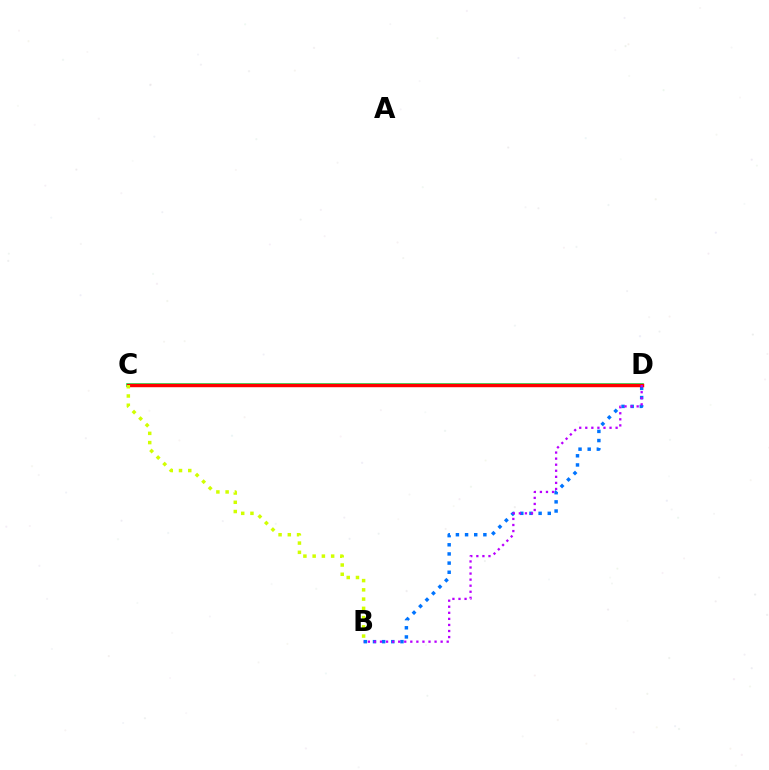{('C', 'D'): [{'color': '#00ff5c', 'line_style': 'solid', 'thickness': 2.64}, {'color': '#ff0000', 'line_style': 'solid', 'thickness': 2.48}], ('B', 'D'): [{'color': '#0074ff', 'line_style': 'dotted', 'thickness': 2.49}, {'color': '#b900ff', 'line_style': 'dotted', 'thickness': 1.65}], ('B', 'C'): [{'color': '#d1ff00', 'line_style': 'dotted', 'thickness': 2.51}]}